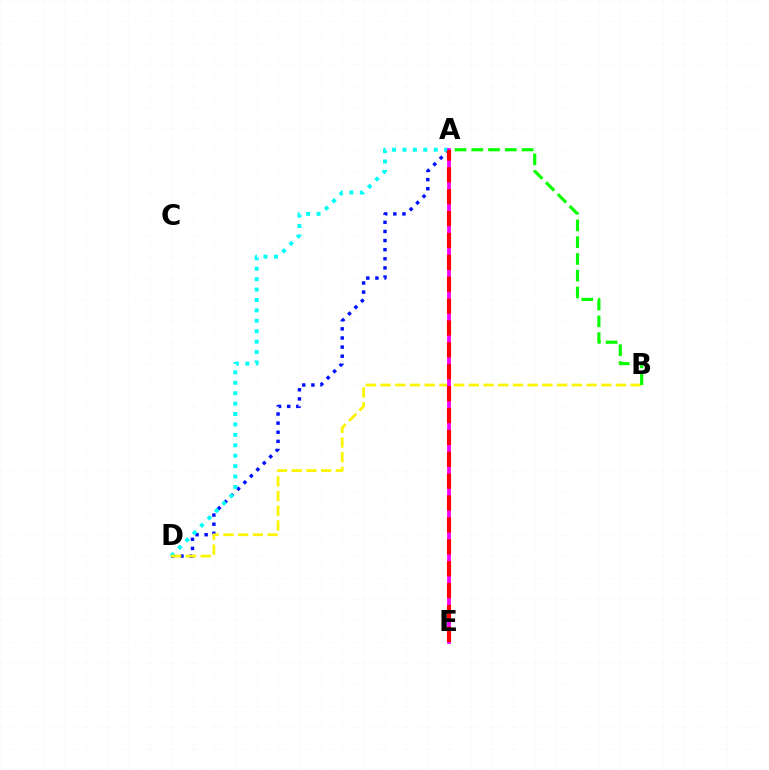{('A', 'D'): [{'color': '#0010ff', 'line_style': 'dotted', 'thickness': 2.48}, {'color': '#00fff6', 'line_style': 'dotted', 'thickness': 2.83}], ('B', 'D'): [{'color': '#fcf500', 'line_style': 'dashed', 'thickness': 2.0}], ('A', 'B'): [{'color': '#08ff00', 'line_style': 'dashed', 'thickness': 2.28}], ('A', 'E'): [{'color': '#ee00ff', 'line_style': 'solid', 'thickness': 2.7}, {'color': '#ff0000', 'line_style': 'dashed', 'thickness': 2.97}]}